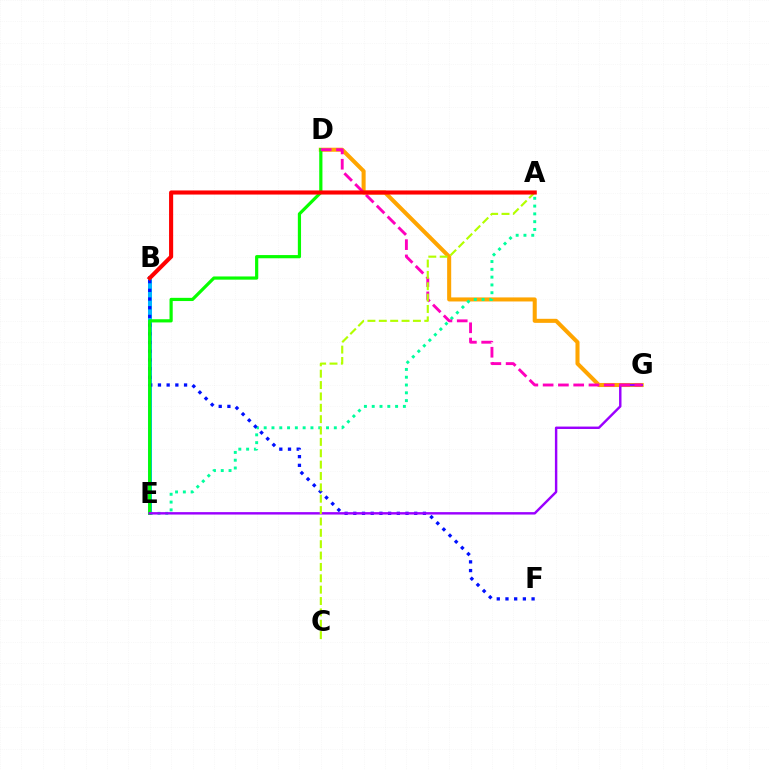{('D', 'G'): [{'color': '#ffa500', 'line_style': 'solid', 'thickness': 2.92}, {'color': '#ff00bd', 'line_style': 'dashed', 'thickness': 2.08}], ('B', 'E'): [{'color': '#00b5ff', 'line_style': 'solid', 'thickness': 2.89}], ('A', 'E'): [{'color': '#00ff9d', 'line_style': 'dotted', 'thickness': 2.12}], ('B', 'F'): [{'color': '#0010ff', 'line_style': 'dotted', 'thickness': 2.36}], ('D', 'E'): [{'color': '#08ff00', 'line_style': 'solid', 'thickness': 2.3}], ('E', 'G'): [{'color': '#9b00ff', 'line_style': 'solid', 'thickness': 1.75}], ('A', 'C'): [{'color': '#b3ff00', 'line_style': 'dashed', 'thickness': 1.54}], ('A', 'B'): [{'color': '#ff0000', 'line_style': 'solid', 'thickness': 2.95}]}